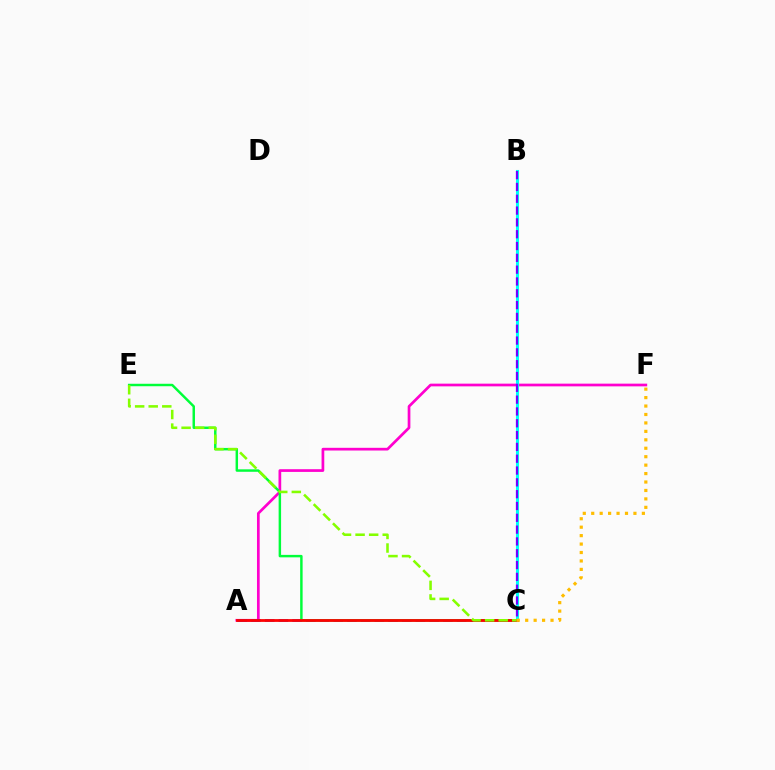{('A', 'F'): [{'color': '#ff00cf', 'line_style': 'solid', 'thickness': 1.95}], ('A', 'C'): [{'color': '#004bff', 'line_style': 'dashed', 'thickness': 1.86}, {'color': '#ff0000', 'line_style': 'solid', 'thickness': 2.0}], ('C', 'E'): [{'color': '#00ff39', 'line_style': 'solid', 'thickness': 1.77}, {'color': '#84ff00', 'line_style': 'dashed', 'thickness': 1.84}], ('B', 'C'): [{'color': '#00fff6', 'line_style': 'solid', 'thickness': 2.2}, {'color': '#7200ff', 'line_style': 'dashed', 'thickness': 1.61}], ('C', 'F'): [{'color': '#ffbd00', 'line_style': 'dotted', 'thickness': 2.29}]}